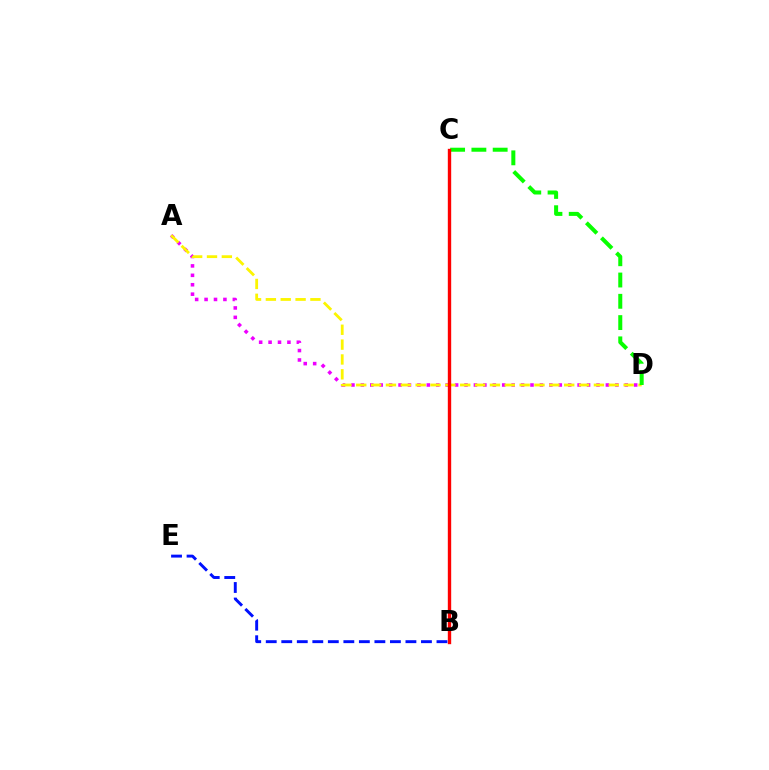{('A', 'D'): [{'color': '#ee00ff', 'line_style': 'dotted', 'thickness': 2.56}, {'color': '#fcf500', 'line_style': 'dashed', 'thickness': 2.02}], ('C', 'D'): [{'color': '#08ff00', 'line_style': 'dashed', 'thickness': 2.89}], ('B', 'C'): [{'color': '#00fff6', 'line_style': 'dotted', 'thickness': 2.17}, {'color': '#ff0000', 'line_style': 'solid', 'thickness': 2.42}], ('B', 'E'): [{'color': '#0010ff', 'line_style': 'dashed', 'thickness': 2.11}]}